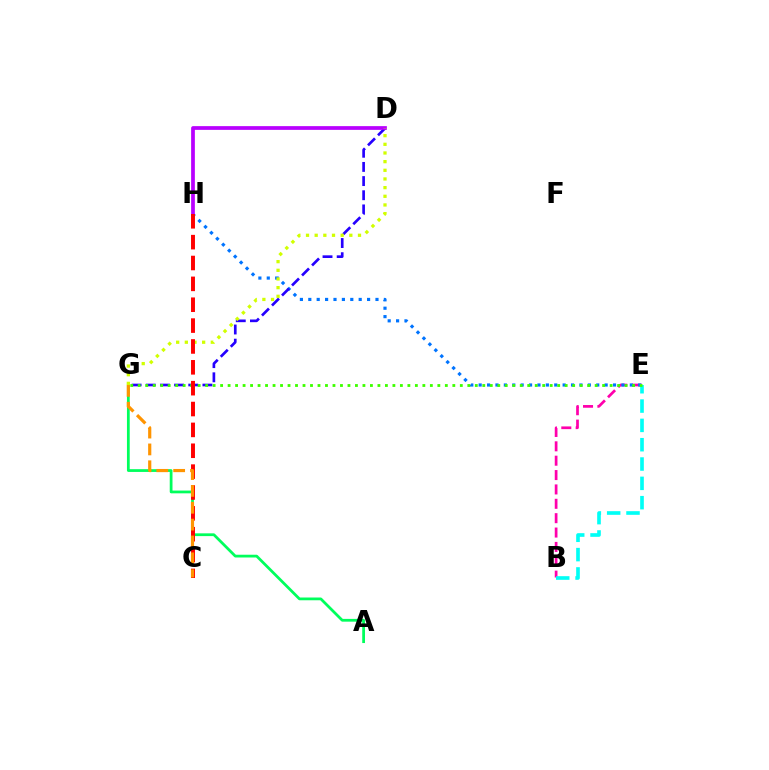{('B', 'E'): [{'color': '#ff00ac', 'line_style': 'dashed', 'thickness': 1.95}, {'color': '#00fff6', 'line_style': 'dashed', 'thickness': 2.62}], ('E', 'H'): [{'color': '#0074ff', 'line_style': 'dotted', 'thickness': 2.28}], ('D', 'G'): [{'color': '#2500ff', 'line_style': 'dashed', 'thickness': 1.92}, {'color': '#d1ff00', 'line_style': 'dotted', 'thickness': 2.35}], ('D', 'H'): [{'color': '#b900ff', 'line_style': 'solid', 'thickness': 2.69}], ('A', 'G'): [{'color': '#00ff5c', 'line_style': 'solid', 'thickness': 1.99}], ('E', 'G'): [{'color': '#3dff00', 'line_style': 'dotted', 'thickness': 2.04}], ('C', 'H'): [{'color': '#ff0000', 'line_style': 'dashed', 'thickness': 2.83}], ('C', 'G'): [{'color': '#ff9400', 'line_style': 'dashed', 'thickness': 2.29}]}